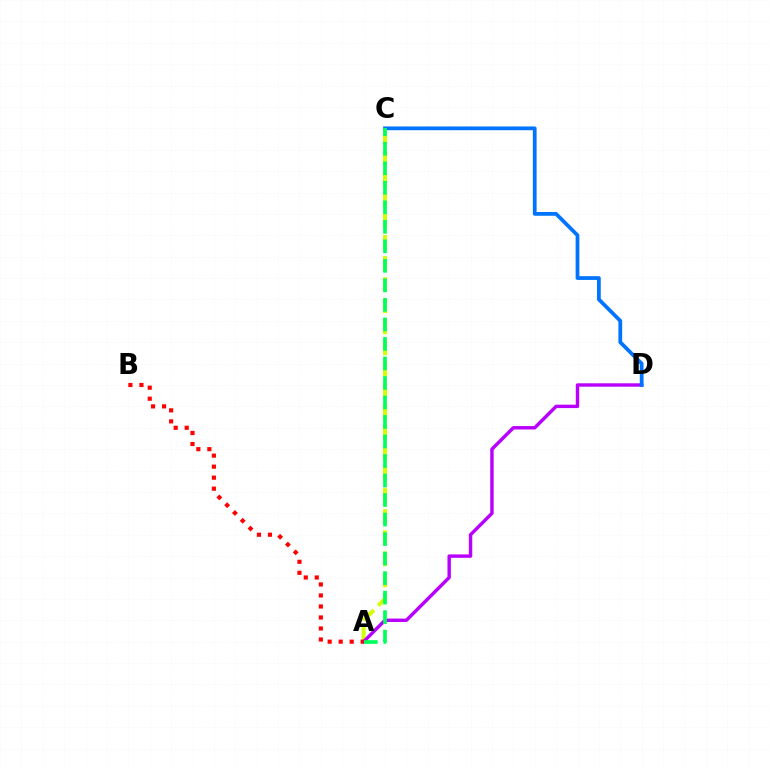{('A', 'C'): [{'color': '#d1ff00', 'line_style': 'dashed', 'thickness': 2.87}, {'color': '#00ff5c', 'line_style': 'dashed', 'thickness': 2.65}], ('A', 'D'): [{'color': '#b900ff', 'line_style': 'solid', 'thickness': 2.46}], ('A', 'B'): [{'color': '#ff0000', 'line_style': 'dotted', 'thickness': 2.99}], ('C', 'D'): [{'color': '#0074ff', 'line_style': 'solid', 'thickness': 2.71}]}